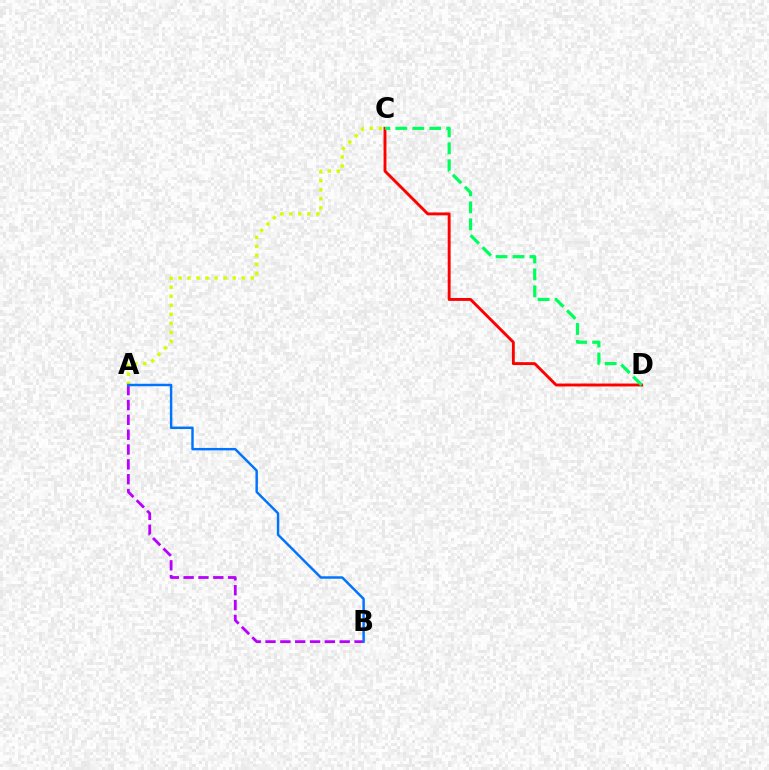{('A', 'C'): [{'color': '#d1ff00', 'line_style': 'dotted', 'thickness': 2.45}], ('C', 'D'): [{'color': '#ff0000', 'line_style': 'solid', 'thickness': 2.09}, {'color': '#00ff5c', 'line_style': 'dashed', 'thickness': 2.3}], ('A', 'B'): [{'color': '#b900ff', 'line_style': 'dashed', 'thickness': 2.02}, {'color': '#0074ff', 'line_style': 'solid', 'thickness': 1.76}]}